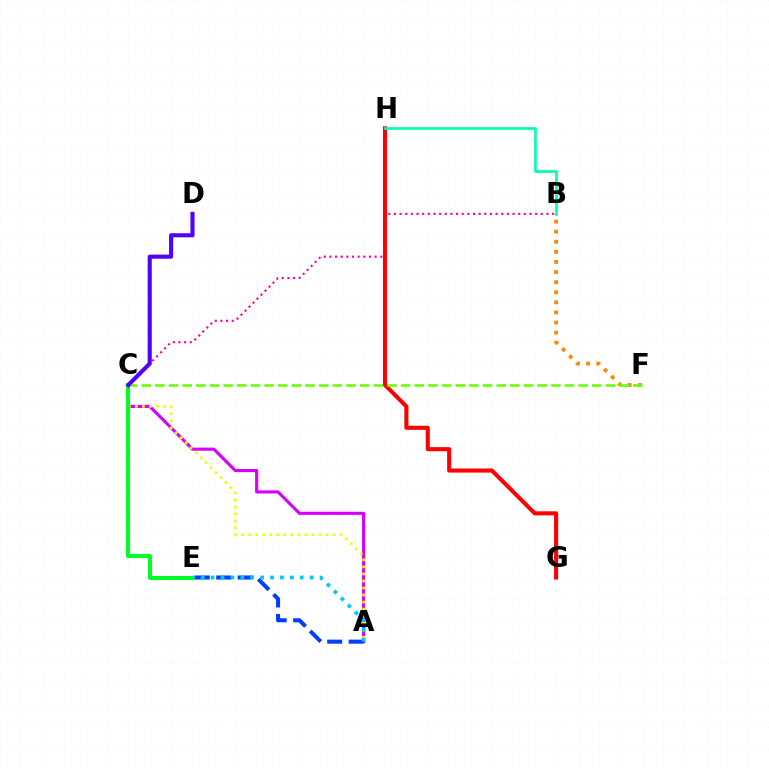{('B', 'C'): [{'color': '#ff00a0', 'line_style': 'dotted', 'thickness': 1.53}], ('G', 'H'): [{'color': '#ff0000', 'line_style': 'solid', 'thickness': 2.94}], ('B', 'F'): [{'color': '#ff8800', 'line_style': 'dotted', 'thickness': 2.74}], ('C', 'F'): [{'color': '#66ff00', 'line_style': 'dashed', 'thickness': 1.85}], ('A', 'C'): [{'color': '#d600ff', 'line_style': 'solid', 'thickness': 2.25}, {'color': '#eeff00', 'line_style': 'dotted', 'thickness': 1.91}], ('C', 'E'): [{'color': '#00ff27', 'line_style': 'solid', 'thickness': 2.91}], ('C', 'D'): [{'color': '#4f00ff', 'line_style': 'solid', 'thickness': 2.95}], ('A', 'E'): [{'color': '#003fff', 'line_style': 'dashed', 'thickness': 2.91}, {'color': '#00c7ff', 'line_style': 'dotted', 'thickness': 2.69}], ('B', 'H'): [{'color': '#00ffaf', 'line_style': 'solid', 'thickness': 1.94}]}